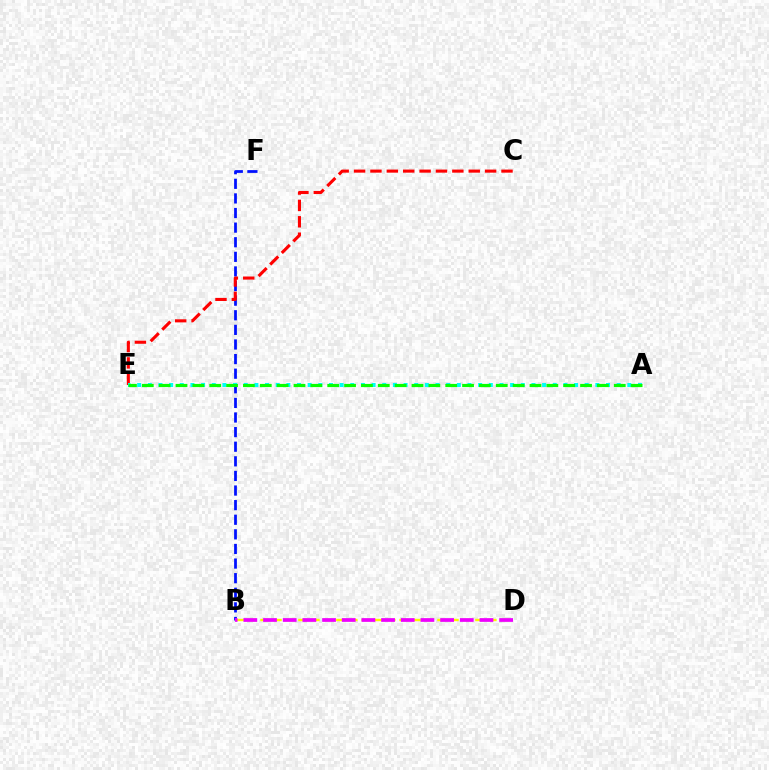{('B', 'F'): [{'color': '#0010ff', 'line_style': 'dashed', 'thickness': 1.98}], ('C', 'E'): [{'color': '#ff0000', 'line_style': 'dashed', 'thickness': 2.23}], ('B', 'D'): [{'color': '#fcf500', 'line_style': 'dashed', 'thickness': 1.72}, {'color': '#ee00ff', 'line_style': 'dashed', 'thickness': 2.67}], ('A', 'E'): [{'color': '#00fff6', 'line_style': 'dotted', 'thickness': 2.9}, {'color': '#08ff00', 'line_style': 'dashed', 'thickness': 2.29}]}